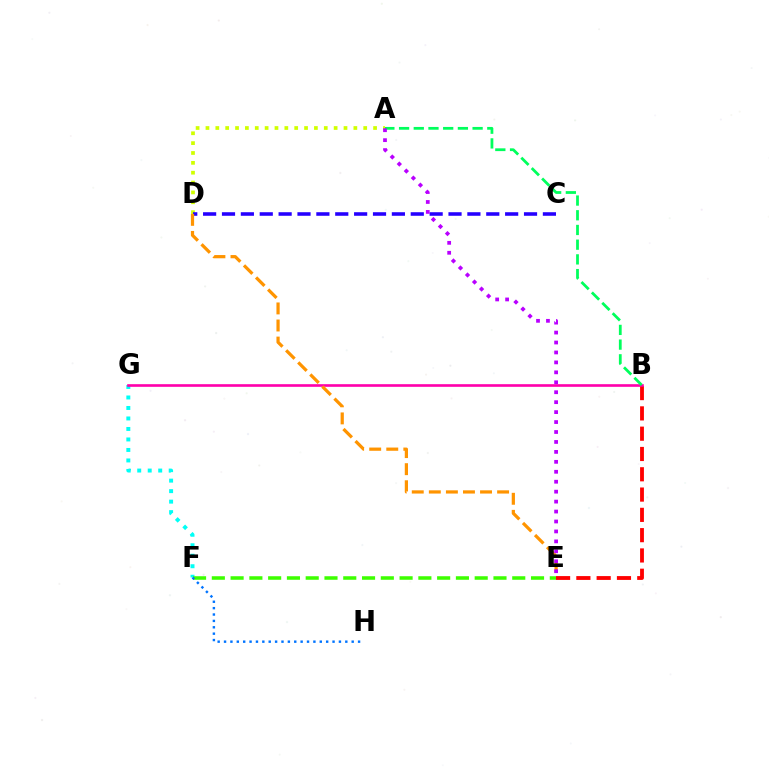{('B', 'E'): [{'color': '#ff0000', 'line_style': 'dashed', 'thickness': 2.76}], ('A', 'D'): [{'color': '#d1ff00', 'line_style': 'dotted', 'thickness': 2.68}], ('C', 'D'): [{'color': '#2500ff', 'line_style': 'dashed', 'thickness': 2.56}], ('F', 'G'): [{'color': '#00fff6', 'line_style': 'dotted', 'thickness': 2.85}], ('E', 'F'): [{'color': '#3dff00', 'line_style': 'dashed', 'thickness': 2.55}], ('F', 'H'): [{'color': '#0074ff', 'line_style': 'dotted', 'thickness': 1.73}], ('B', 'G'): [{'color': '#ff00ac', 'line_style': 'solid', 'thickness': 1.9}], ('D', 'E'): [{'color': '#ff9400', 'line_style': 'dashed', 'thickness': 2.32}], ('A', 'B'): [{'color': '#00ff5c', 'line_style': 'dashed', 'thickness': 2.0}], ('A', 'E'): [{'color': '#b900ff', 'line_style': 'dotted', 'thickness': 2.7}]}